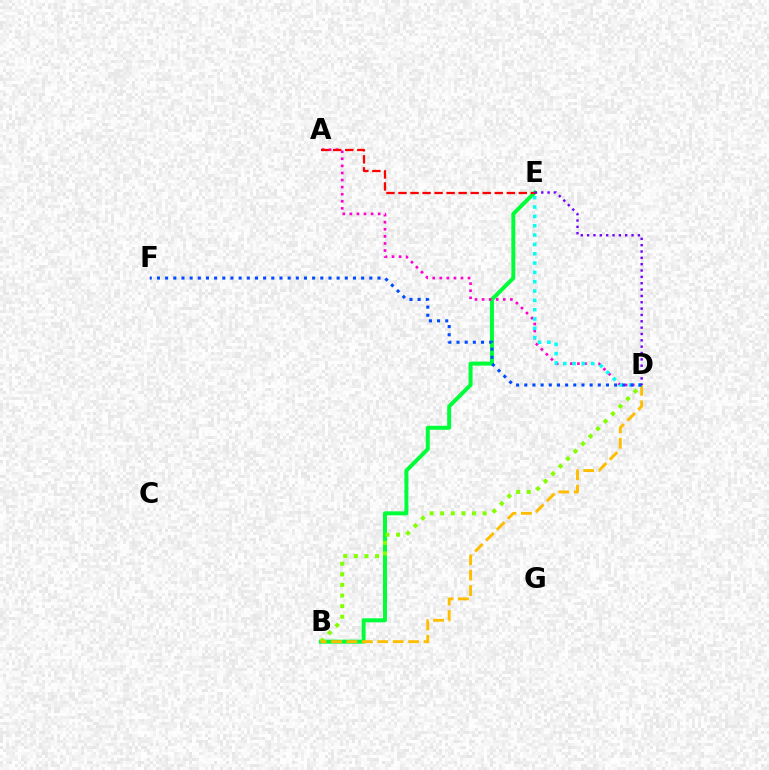{('B', 'E'): [{'color': '#00ff39', 'line_style': 'solid', 'thickness': 2.87}], ('B', 'D'): [{'color': '#84ff00', 'line_style': 'dotted', 'thickness': 2.88}, {'color': '#ffbd00', 'line_style': 'dashed', 'thickness': 2.1}], ('A', 'D'): [{'color': '#ff00cf', 'line_style': 'dotted', 'thickness': 1.92}], ('D', 'E'): [{'color': '#00fff6', 'line_style': 'dotted', 'thickness': 2.54}, {'color': '#7200ff', 'line_style': 'dotted', 'thickness': 1.72}], ('A', 'E'): [{'color': '#ff0000', 'line_style': 'dashed', 'thickness': 1.63}], ('D', 'F'): [{'color': '#004bff', 'line_style': 'dotted', 'thickness': 2.22}]}